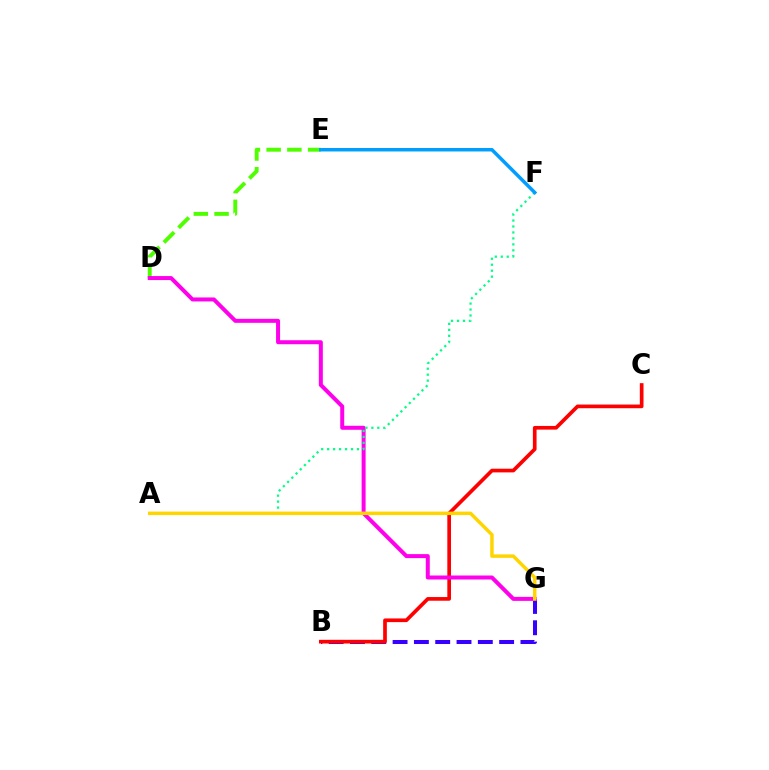{('B', 'G'): [{'color': '#3700ff', 'line_style': 'dashed', 'thickness': 2.89}], ('B', 'C'): [{'color': '#ff0000', 'line_style': 'solid', 'thickness': 2.65}], ('D', 'E'): [{'color': '#4fff00', 'line_style': 'dashed', 'thickness': 2.82}], ('D', 'G'): [{'color': '#ff00ed', 'line_style': 'solid', 'thickness': 2.87}], ('A', 'F'): [{'color': '#00ff86', 'line_style': 'dotted', 'thickness': 1.62}], ('A', 'G'): [{'color': '#ffd500', 'line_style': 'solid', 'thickness': 2.49}], ('E', 'F'): [{'color': '#009eff', 'line_style': 'solid', 'thickness': 2.51}]}